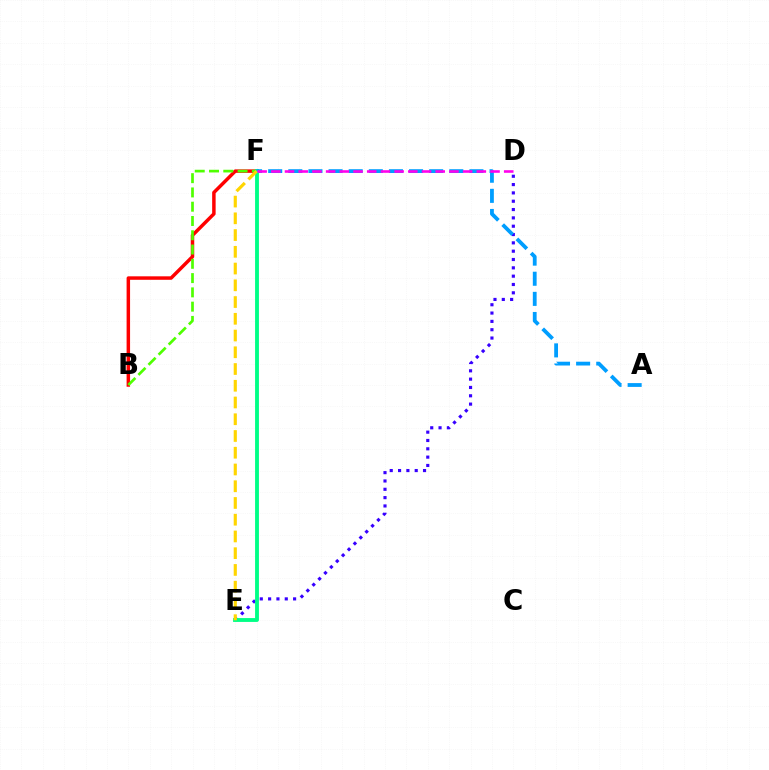{('B', 'F'): [{'color': '#ff0000', 'line_style': 'solid', 'thickness': 2.5}, {'color': '#4fff00', 'line_style': 'dashed', 'thickness': 1.94}], ('D', 'E'): [{'color': '#3700ff', 'line_style': 'dotted', 'thickness': 2.26}], ('E', 'F'): [{'color': '#00ff86', 'line_style': 'solid', 'thickness': 2.78}, {'color': '#ffd500', 'line_style': 'dashed', 'thickness': 2.27}], ('A', 'F'): [{'color': '#009eff', 'line_style': 'dashed', 'thickness': 2.73}], ('D', 'F'): [{'color': '#ff00ed', 'line_style': 'dashed', 'thickness': 1.86}]}